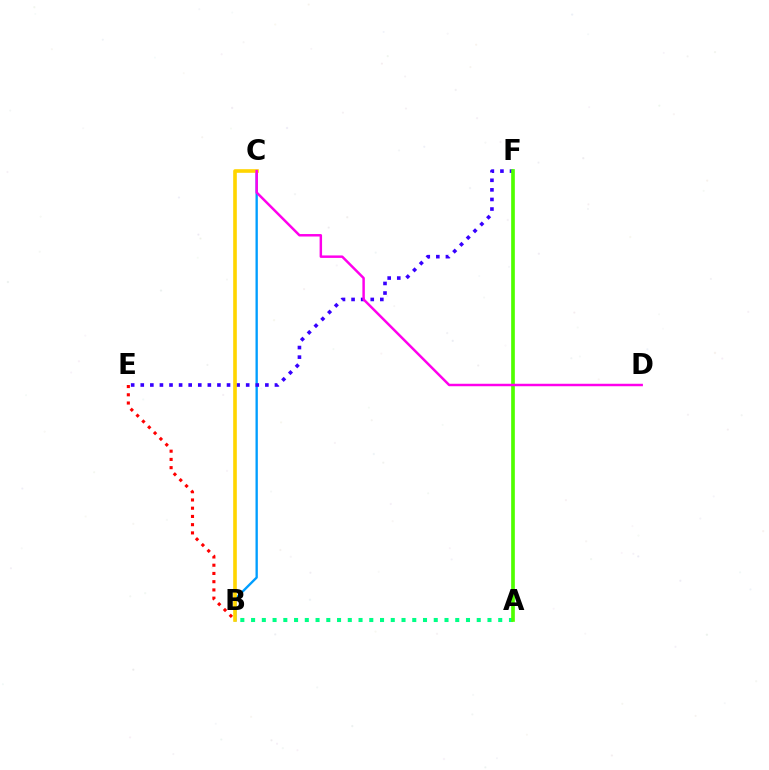{('B', 'C'): [{'color': '#009eff', 'line_style': 'solid', 'thickness': 1.69}, {'color': '#ffd500', 'line_style': 'solid', 'thickness': 2.61}], ('E', 'F'): [{'color': '#3700ff', 'line_style': 'dotted', 'thickness': 2.6}], ('B', 'E'): [{'color': '#ff0000', 'line_style': 'dotted', 'thickness': 2.24}], ('A', 'B'): [{'color': '#00ff86', 'line_style': 'dotted', 'thickness': 2.92}], ('A', 'F'): [{'color': '#4fff00', 'line_style': 'solid', 'thickness': 2.65}], ('C', 'D'): [{'color': '#ff00ed', 'line_style': 'solid', 'thickness': 1.78}]}